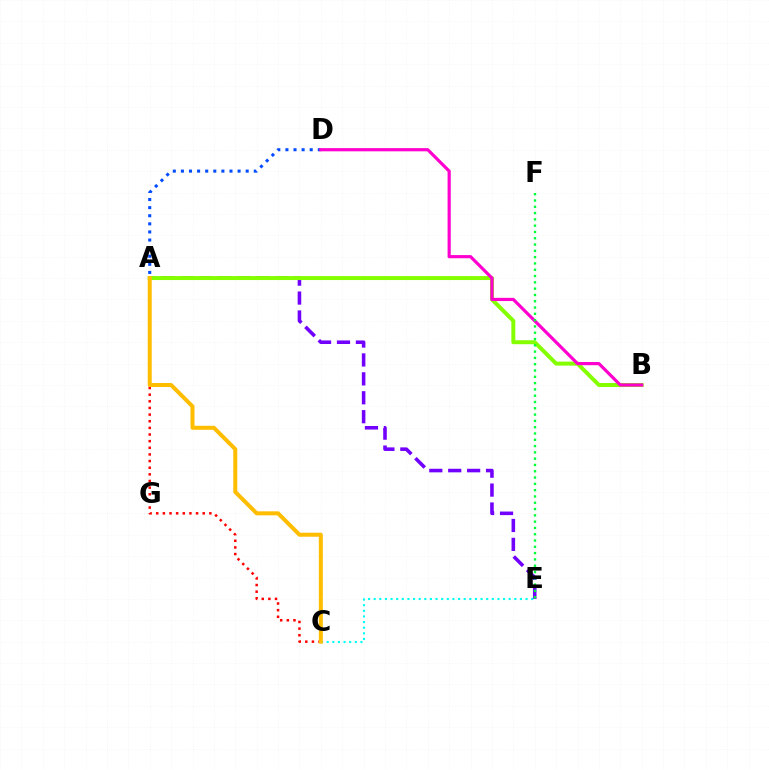{('A', 'E'): [{'color': '#7200ff', 'line_style': 'dashed', 'thickness': 2.57}], ('A', 'C'): [{'color': '#ff0000', 'line_style': 'dotted', 'thickness': 1.8}, {'color': '#ffbd00', 'line_style': 'solid', 'thickness': 2.88}], ('A', 'D'): [{'color': '#004bff', 'line_style': 'dotted', 'thickness': 2.2}], ('A', 'B'): [{'color': '#84ff00', 'line_style': 'solid', 'thickness': 2.87}], ('C', 'E'): [{'color': '#00fff6', 'line_style': 'dotted', 'thickness': 1.53}], ('B', 'D'): [{'color': '#ff00cf', 'line_style': 'solid', 'thickness': 2.29}], ('E', 'F'): [{'color': '#00ff39', 'line_style': 'dotted', 'thickness': 1.71}]}